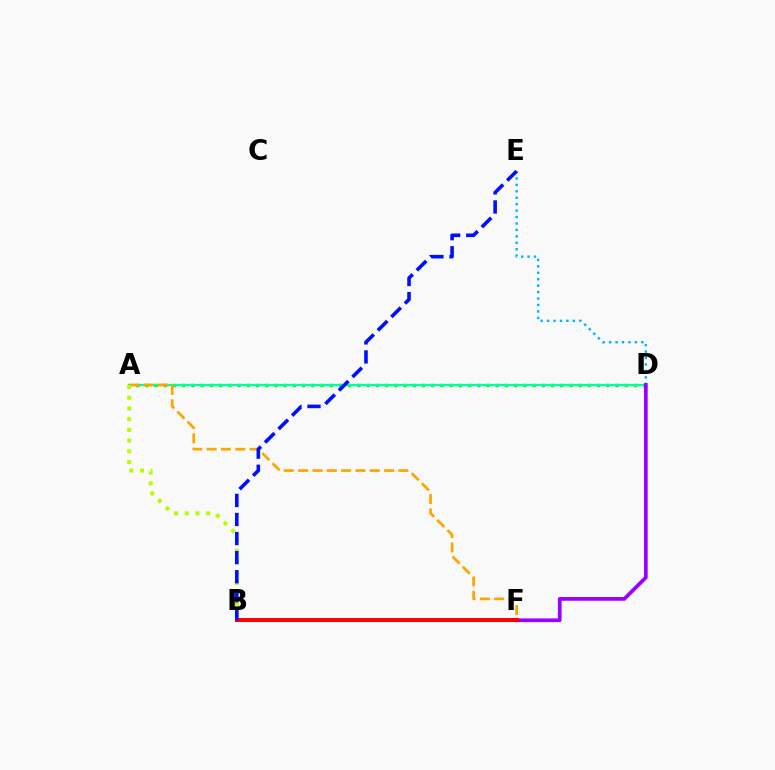{('A', 'D'): [{'color': '#08ff00', 'line_style': 'dotted', 'thickness': 2.51}, {'color': '#00ff9d', 'line_style': 'solid', 'thickness': 1.59}], ('D', 'E'): [{'color': '#00b5ff', 'line_style': 'dotted', 'thickness': 1.75}], ('B', 'F'): [{'color': '#ff00bd', 'line_style': 'solid', 'thickness': 2.57}, {'color': '#ff0000', 'line_style': 'solid', 'thickness': 2.89}], ('D', 'F'): [{'color': '#9b00ff', 'line_style': 'solid', 'thickness': 2.68}], ('A', 'F'): [{'color': '#ffa500', 'line_style': 'dashed', 'thickness': 1.95}], ('A', 'B'): [{'color': '#b3ff00', 'line_style': 'dotted', 'thickness': 2.91}], ('B', 'E'): [{'color': '#0010ff', 'line_style': 'dashed', 'thickness': 2.59}]}